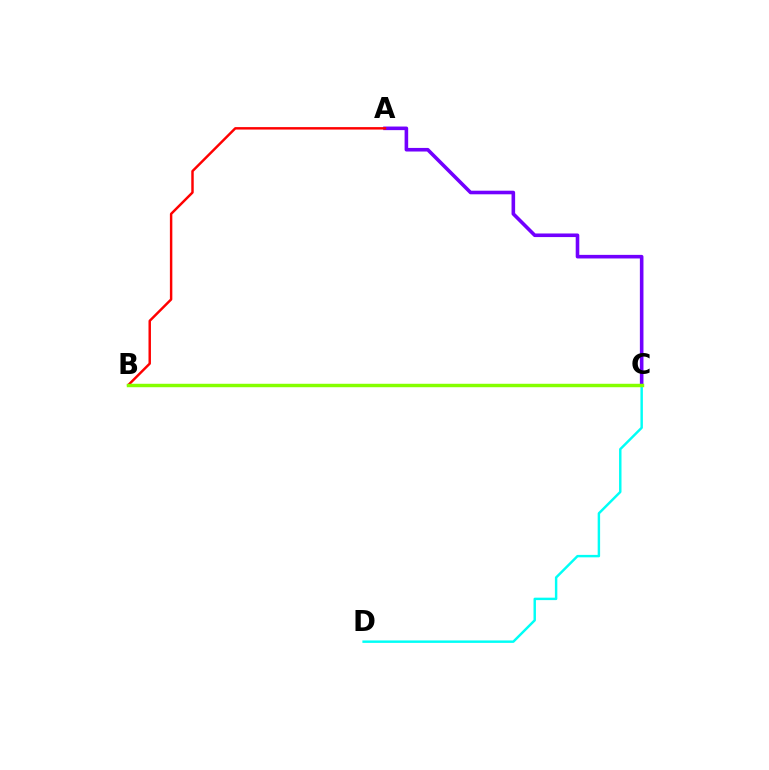{('C', 'D'): [{'color': '#00fff6', 'line_style': 'solid', 'thickness': 1.76}], ('A', 'C'): [{'color': '#7200ff', 'line_style': 'solid', 'thickness': 2.59}], ('A', 'B'): [{'color': '#ff0000', 'line_style': 'solid', 'thickness': 1.76}], ('B', 'C'): [{'color': '#84ff00', 'line_style': 'solid', 'thickness': 2.48}]}